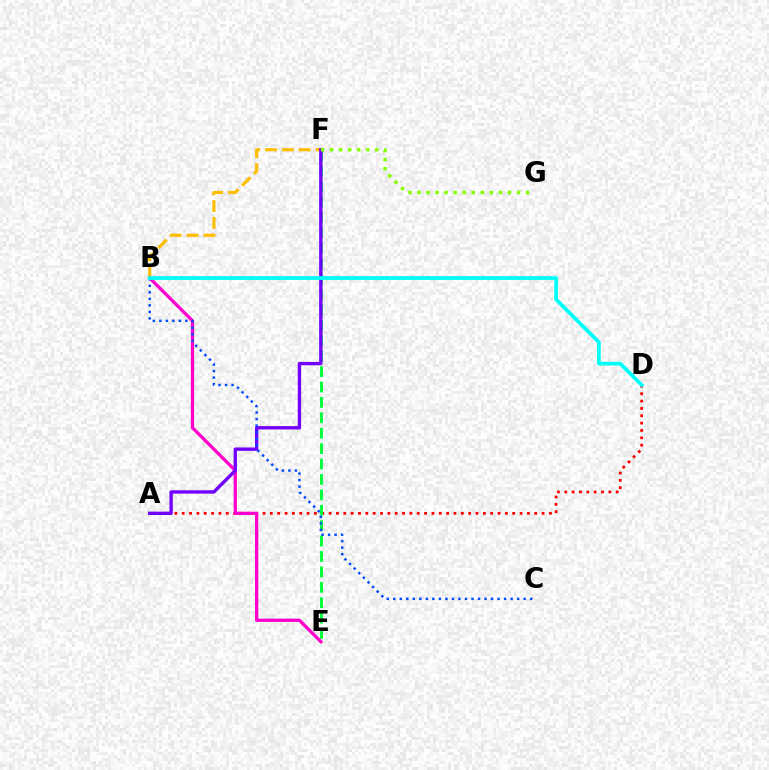{('A', 'D'): [{'color': '#ff0000', 'line_style': 'dotted', 'thickness': 2.0}], ('E', 'F'): [{'color': '#00ff39', 'line_style': 'dashed', 'thickness': 2.09}], ('B', 'F'): [{'color': '#ffbd00', 'line_style': 'dashed', 'thickness': 2.29}], ('B', 'E'): [{'color': '#ff00cf', 'line_style': 'solid', 'thickness': 2.36}], ('A', 'F'): [{'color': '#7200ff', 'line_style': 'solid', 'thickness': 2.43}], ('B', 'C'): [{'color': '#004bff', 'line_style': 'dotted', 'thickness': 1.77}], ('F', 'G'): [{'color': '#84ff00', 'line_style': 'dotted', 'thickness': 2.46}], ('B', 'D'): [{'color': '#00fff6', 'line_style': 'solid', 'thickness': 2.68}]}